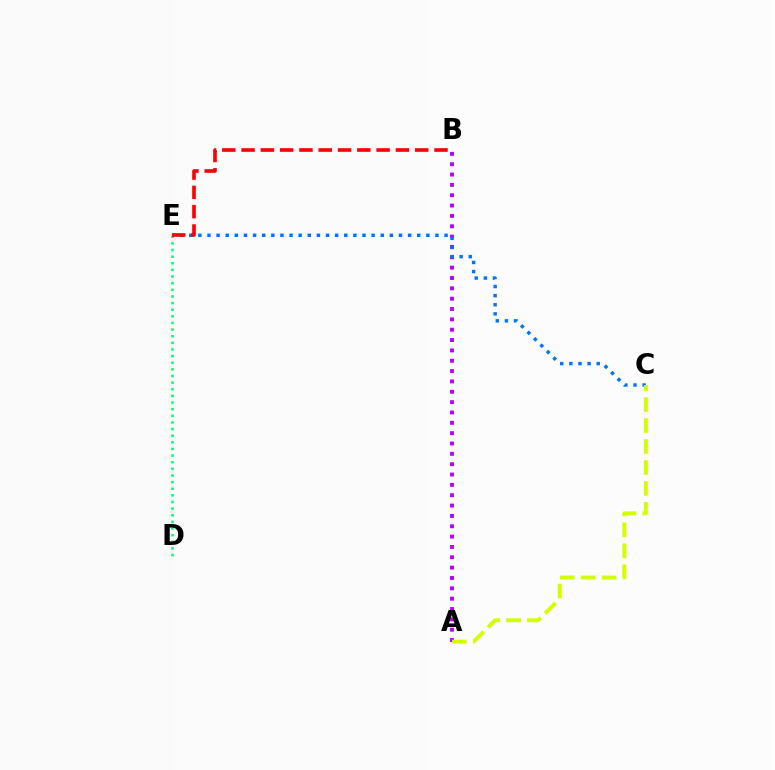{('D', 'E'): [{'color': '#00ff5c', 'line_style': 'dotted', 'thickness': 1.8}], ('A', 'B'): [{'color': '#b900ff', 'line_style': 'dotted', 'thickness': 2.81}], ('C', 'E'): [{'color': '#0074ff', 'line_style': 'dotted', 'thickness': 2.48}], ('A', 'C'): [{'color': '#d1ff00', 'line_style': 'dashed', 'thickness': 2.85}], ('B', 'E'): [{'color': '#ff0000', 'line_style': 'dashed', 'thickness': 2.62}]}